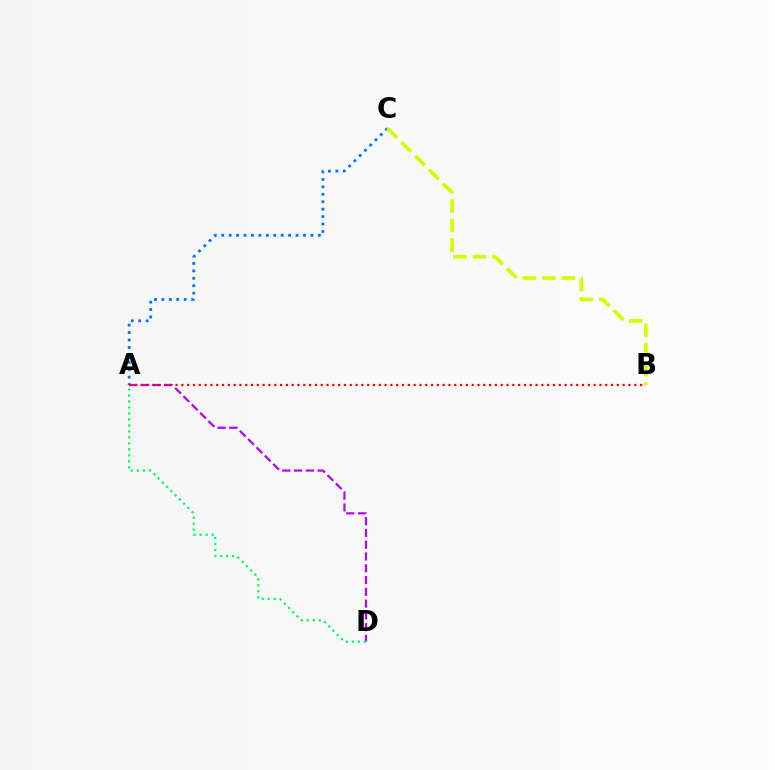{('A', 'C'): [{'color': '#0074ff', 'line_style': 'dotted', 'thickness': 2.02}], ('A', 'D'): [{'color': '#b900ff', 'line_style': 'dashed', 'thickness': 1.6}, {'color': '#00ff5c', 'line_style': 'dotted', 'thickness': 1.63}], ('A', 'B'): [{'color': '#ff0000', 'line_style': 'dotted', 'thickness': 1.58}], ('B', 'C'): [{'color': '#d1ff00', 'line_style': 'dashed', 'thickness': 2.65}]}